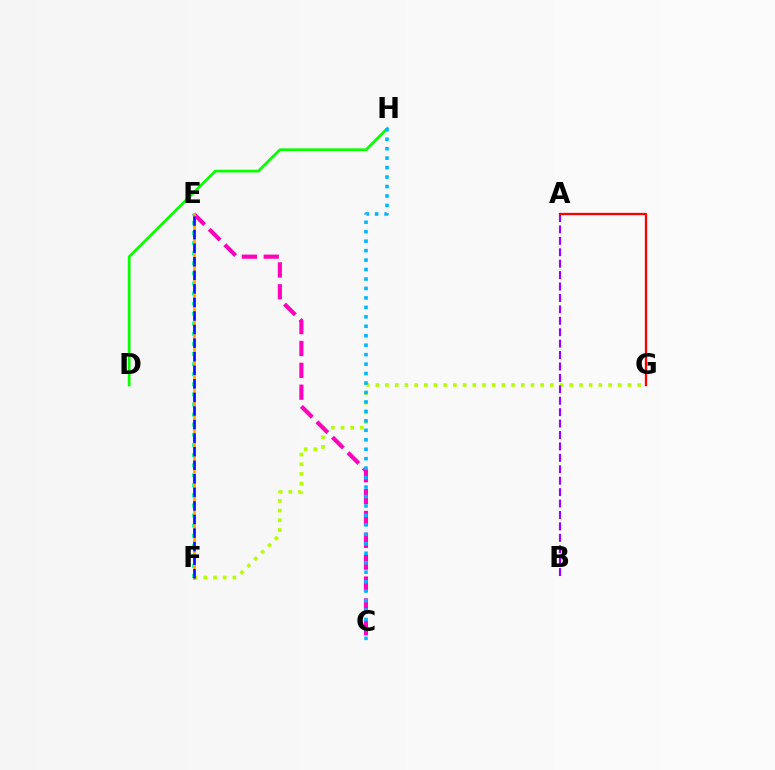{('F', 'G'): [{'color': '#b3ff00', 'line_style': 'dotted', 'thickness': 2.63}], ('E', 'F'): [{'color': '#00ff9d', 'line_style': 'dotted', 'thickness': 2.74}, {'color': '#ffa500', 'line_style': 'solid', 'thickness': 1.99}, {'color': '#0010ff', 'line_style': 'dashed', 'thickness': 1.84}], ('C', 'E'): [{'color': '#ff00bd', 'line_style': 'dashed', 'thickness': 2.97}], ('A', 'B'): [{'color': '#9b00ff', 'line_style': 'dashed', 'thickness': 1.55}], ('D', 'H'): [{'color': '#08ff00', 'line_style': 'solid', 'thickness': 1.96}], ('C', 'H'): [{'color': '#00b5ff', 'line_style': 'dotted', 'thickness': 2.57}], ('A', 'G'): [{'color': '#ff0000', 'line_style': 'solid', 'thickness': 1.66}]}